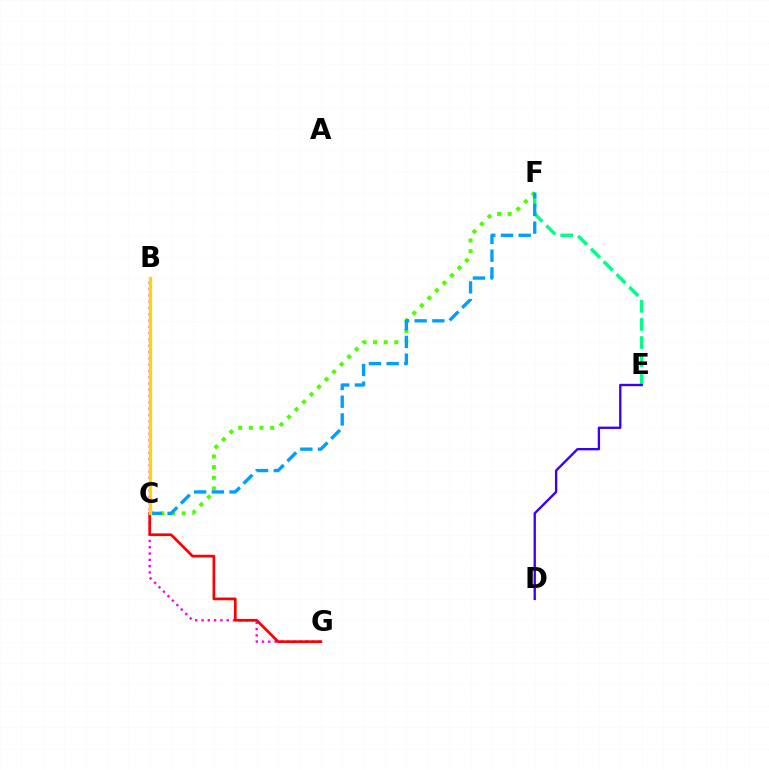{('B', 'G'): [{'color': '#ff00ed', 'line_style': 'dotted', 'thickness': 1.71}], ('E', 'F'): [{'color': '#00ff86', 'line_style': 'dashed', 'thickness': 2.46}], ('C', 'F'): [{'color': '#4fff00', 'line_style': 'dotted', 'thickness': 2.89}, {'color': '#009eff', 'line_style': 'dashed', 'thickness': 2.4}], ('D', 'E'): [{'color': '#3700ff', 'line_style': 'solid', 'thickness': 1.69}], ('C', 'G'): [{'color': '#ff0000', 'line_style': 'solid', 'thickness': 1.96}], ('B', 'C'): [{'color': '#ffd500', 'line_style': 'solid', 'thickness': 2.36}]}